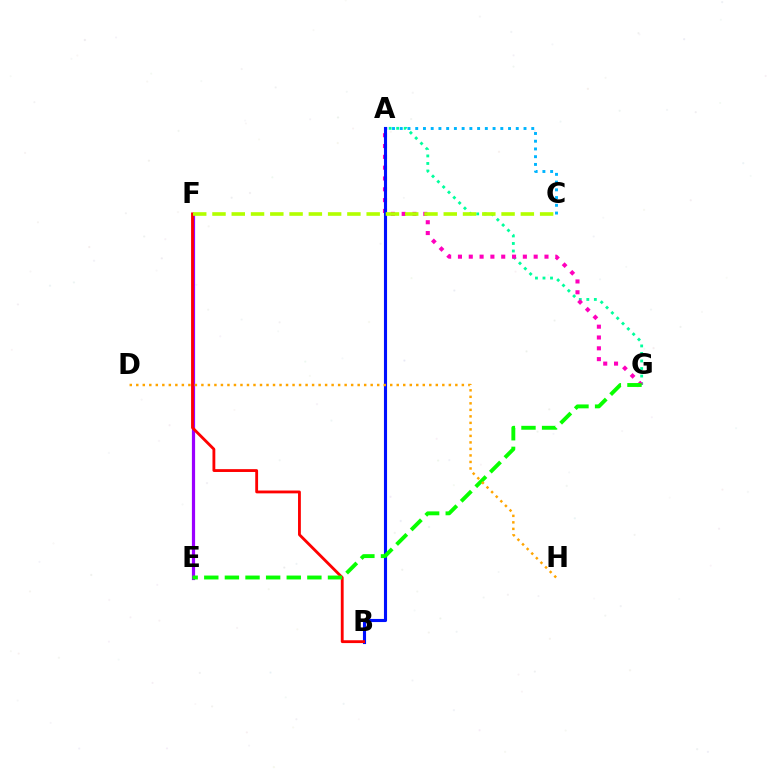{('A', 'C'): [{'color': '#00b5ff', 'line_style': 'dotted', 'thickness': 2.1}], ('A', 'G'): [{'color': '#00ff9d', 'line_style': 'dotted', 'thickness': 2.05}, {'color': '#ff00bd', 'line_style': 'dotted', 'thickness': 2.94}], ('E', 'F'): [{'color': '#9b00ff', 'line_style': 'solid', 'thickness': 2.31}], ('A', 'B'): [{'color': '#0010ff', 'line_style': 'solid', 'thickness': 2.23}], ('B', 'F'): [{'color': '#ff0000', 'line_style': 'solid', 'thickness': 2.04}], ('C', 'F'): [{'color': '#b3ff00', 'line_style': 'dashed', 'thickness': 2.62}], ('E', 'G'): [{'color': '#08ff00', 'line_style': 'dashed', 'thickness': 2.8}], ('D', 'H'): [{'color': '#ffa500', 'line_style': 'dotted', 'thickness': 1.77}]}